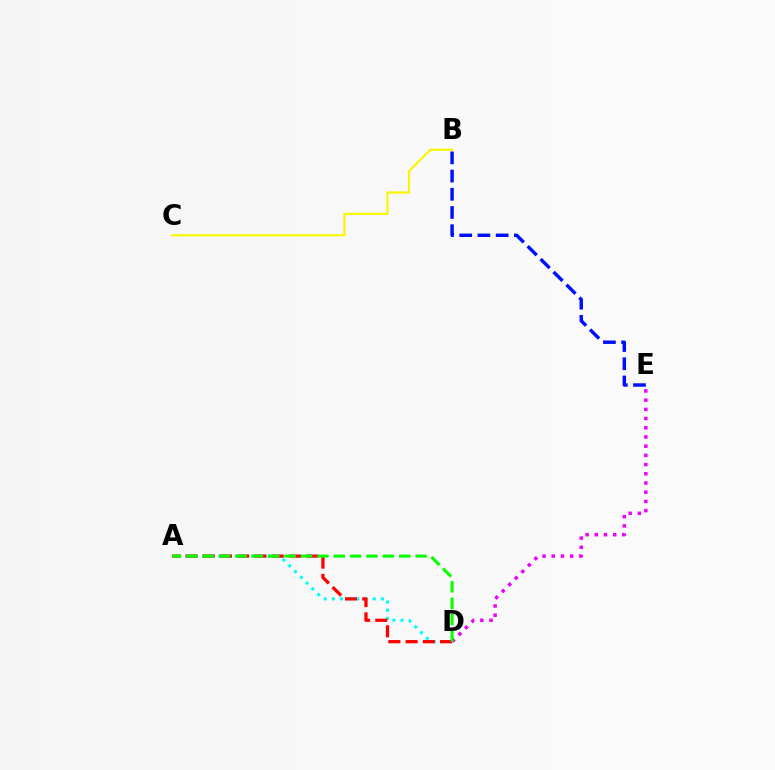{('A', 'D'): [{'color': '#00fff6', 'line_style': 'dotted', 'thickness': 2.23}, {'color': '#ff0000', 'line_style': 'dashed', 'thickness': 2.34}, {'color': '#08ff00', 'line_style': 'dashed', 'thickness': 2.22}], ('D', 'E'): [{'color': '#ee00ff', 'line_style': 'dotted', 'thickness': 2.5}], ('B', 'C'): [{'color': '#fcf500', 'line_style': 'solid', 'thickness': 1.56}], ('B', 'E'): [{'color': '#0010ff', 'line_style': 'dashed', 'thickness': 2.47}]}